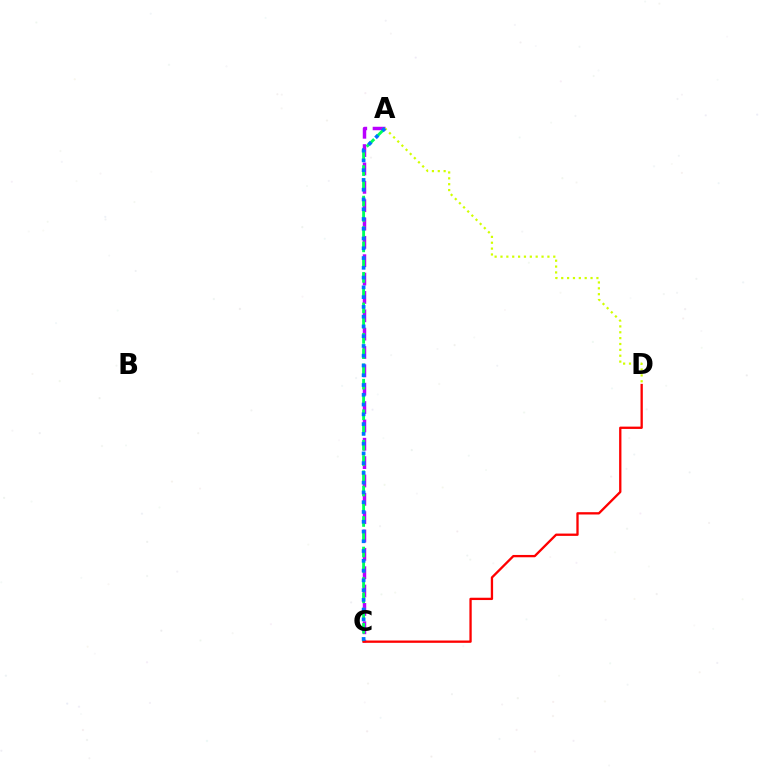{('A', 'C'): [{'color': '#b900ff', 'line_style': 'dashed', 'thickness': 2.49}, {'color': '#00ff5c', 'line_style': 'dashed', 'thickness': 2.07}, {'color': '#0074ff', 'line_style': 'dotted', 'thickness': 2.65}], ('A', 'D'): [{'color': '#d1ff00', 'line_style': 'dotted', 'thickness': 1.59}], ('C', 'D'): [{'color': '#ff0000', 'line_style': 'solid', 'thickness': 1.66}]}